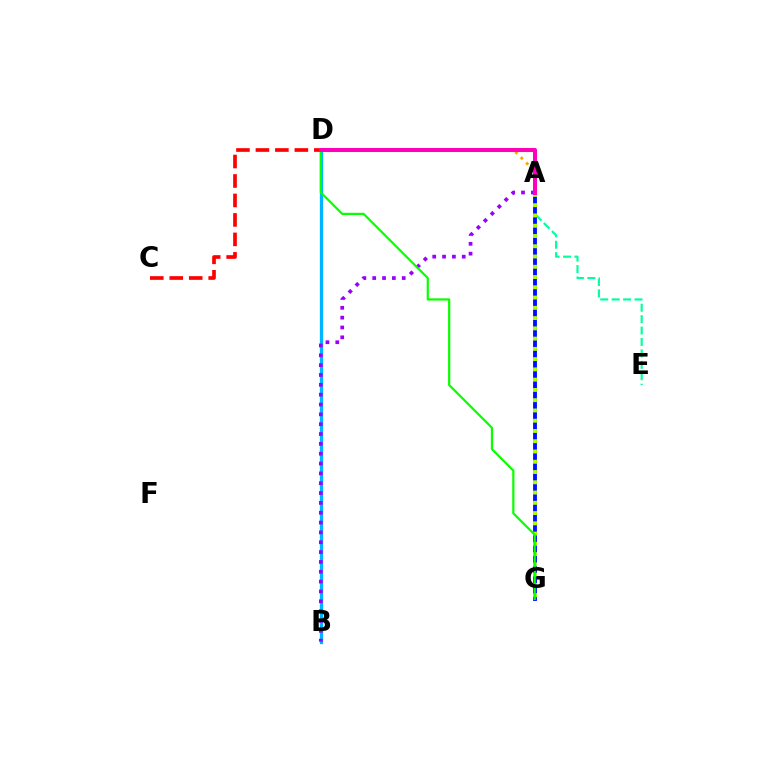{('A', 'D'): [{'color': '#ffa500', 'line_style': 'dotted', 'thickness': 2.08}, {'color': '#ff00bd', 'line_style': 'solid', 'thickness': 2.9}], ('A', 'E'): [{'color': '#00ff9d', 'line_style': 'dashed', 'thickness': 1.55}], ('A', 'G'): [{'color': '#0010ff', 'line_style': 'solid', 'thickness': 2.77}, {'color': '#b3ff00', 'line_style': 'dotted', 'thickness': 2.79}], ('B', 'D'): [{'color': '#00b5ff', 'line_style': 'solid', 'thickness': 2.36}], ('A', 'B'): [{'color': '#9b00ff', 'line_style': 'dotted', 'thickness': 2.67}], ('C', 'D'): [{'color': '#ff0000', 'line_style': 'dashed', 'thickness': 2.64}], ('D', 'G'): [{'color': '#08ff00', 'line_style': 'solid', 'thickness': 1.59}]}